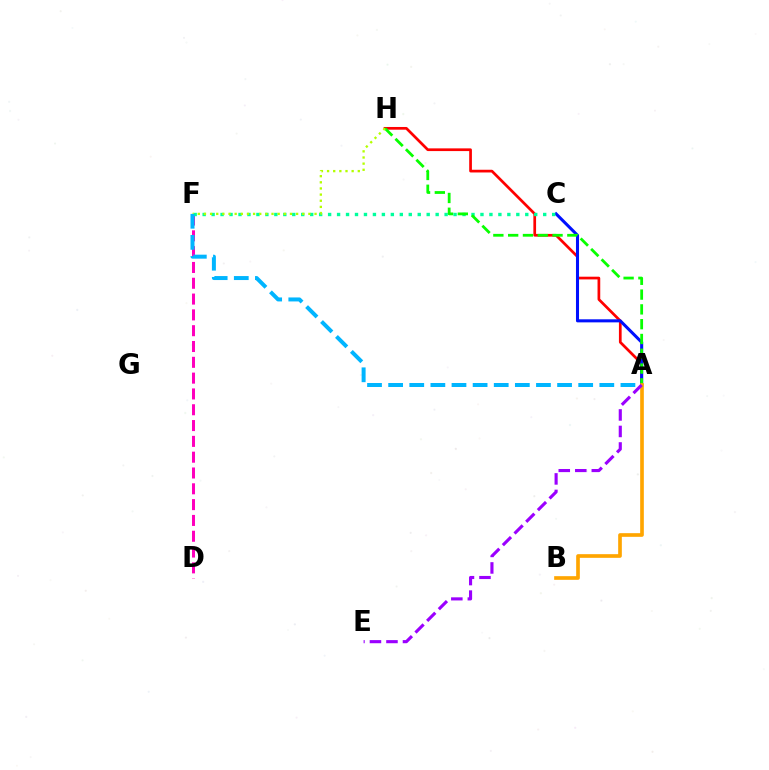{('D', 'F'): [{'color': '#ff00bd', 'line_style': 'dashed', 'thickness': 2.15}], ('A', 'H'): [{'color': '#ff0000', 'line_style': 'solid', 'thickness': 1.95}, {'color': '#08ff00', 'line_style': 'dashed', 'thickness': 2.01}], ('A', 'C'): [{'color': '#0010ff', 'line_style': 'solid', 'thickness': 2.2}], ('C', 'F'): [{'color': '#00ff9d', 'line_style': 'dotted', 'thickness': 2.43}], ('A', 'B'): [{'color': '#ffa500', 'line_style': 'solid', 'thickness': 2.64}], ('F', 'H'): [{'color': '#b3ff00', 'line_style': 'dotted', 'thickness': 1.67}], ('A', 'E'): [{'color': '#9b00ff', 'line_style': 'dashed', 'thickness': 2.24}], ('A', 'F'): [{'color': '#00b5ff', 'line_style': 'dashed', 'thickness': 2.87}]}